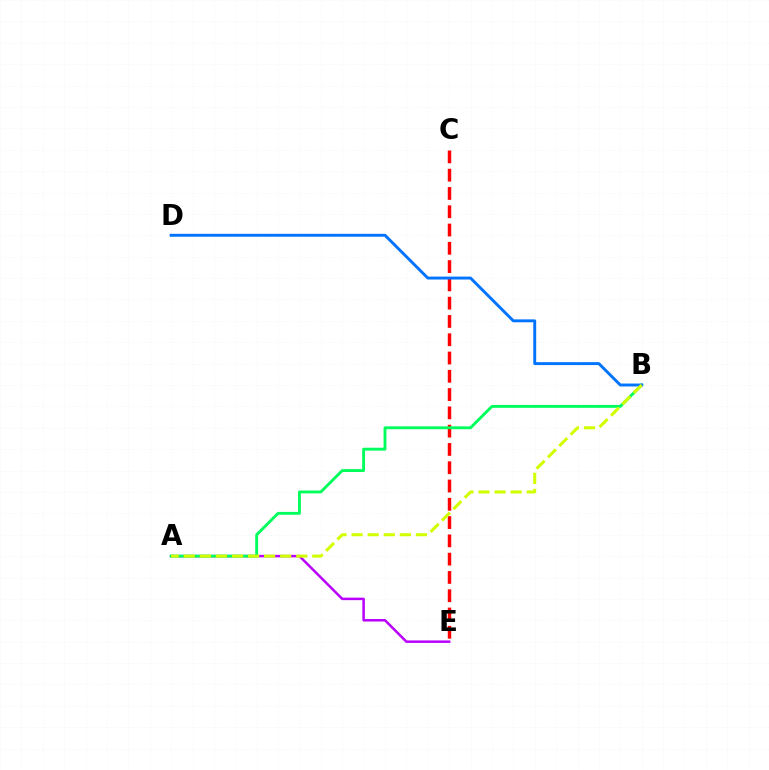{('C', 'E'): [{'color': '#ff0000', 'line_style': 'dashed', 'thickness': 2.48}], ('A', 'E'): [{'color': '#b900ff', 'line_style': 'solid', 'thickness': 1.79}], ('A', 'B'): [{'color': '#00ff5c', 'line_style': 'solid', 'thickness': 2.07}, {'color': '#d1ff00', 'line_style': 'dashed', 'thickness': 2.18}], ('B', 'D'): [{'color': '#0074ff', 'line_style': 'solid', 'thickness': 2.1}]}